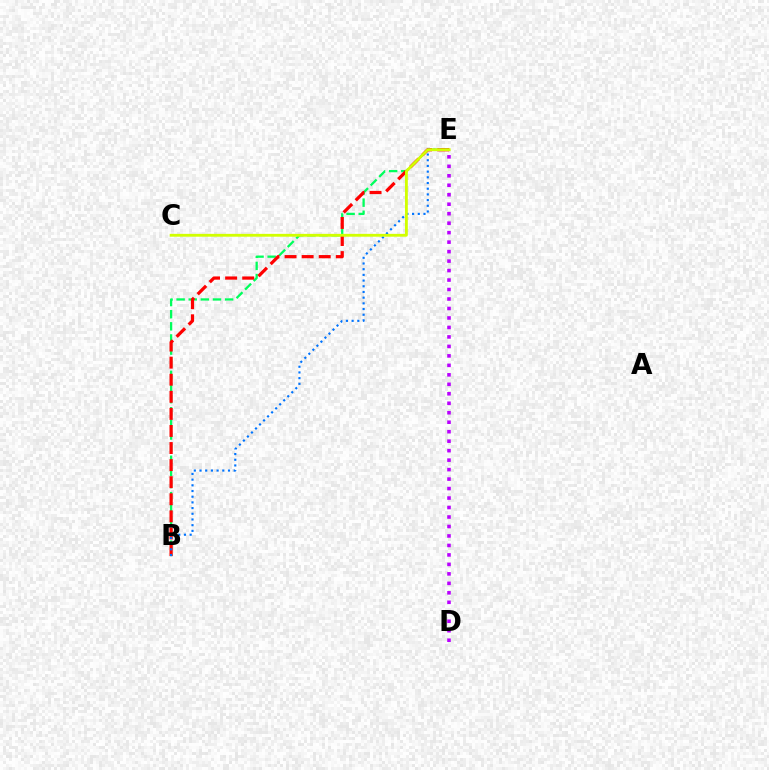{('B', 'E'): [{'color': '#00ff5c', 'line_style': 'dashed', 'thickness': 1.65}, {'color': '#ff0000', 'line_style': 'dashed', 'thickness': 2.32}, {'color': '#0074ff', 'line_style': 'dotted', 'thickness': 1.55}], ('C', 'E'): [{'color': '#d1ff00', 'line_style': 'solid', 'thickness': 2.04}], ('D', 'E'): [{'color': '#b900ff', 'line_style': 'dotted', 'thickness': 2.58}]}